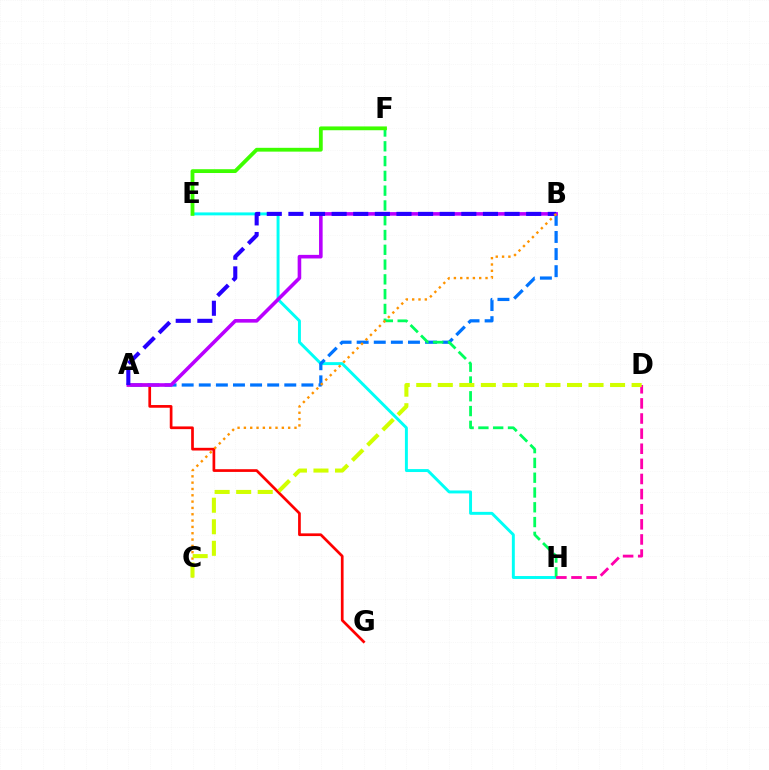{('A', 'G'): [{'color': '#ff0000', 'line_style': 'solid', 'thickness': 1.95}], ('E', 'H'): [{'color': '#00fff6', 'line_style': 'solid', 'thickness': 2.12}], ('A', 'B'): [{'color': '#0074ff', 'line_style': 'dashed', 'thickness': 2.32}, {'color': '#b900ff', 'line_style': 'solid', 'thickness': 2.59}, {'color': '#2500ff', 'line_style': 'dashed', 'thickness': 2.94}], ('F', 'H'): [{'color': '#00ff5c', 'line_style': 'dashed', 'thickness': 2.01}], ('E', 'F'): [{'color': '#3dff00', 'line_style': 'solid', 'thickness': 2.74}], ('B', 'C'): [{'color': '#ff9400', 'line_style': 'dotted', 'thickness': 1.72}], ('D', 'H'): [{'color': '#ff00ac', 'line_style': 'dashed', 'thickness': 2.05}], ('C', 'D'): [{'color': '#d1ff00', 'line_style': 'dashed', 'thickness': 2.93}]}